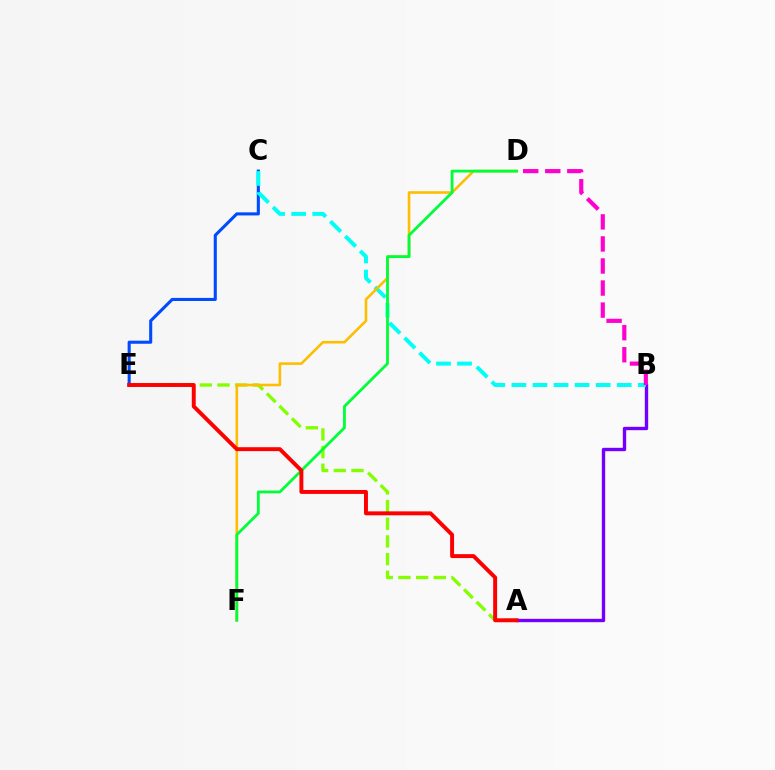{('A', 'B'): [{'color': '#7200ff', 'line_style': 'solid', 'thickness': 2.43}], ('A', 'E'): [{'color': '#84ff00', 'line_style': 'dashed', 'thickness': 2.4}, {'color': '#ff0000', 'line_style': 'solid', 'thickness': 2.83}], ('C', 'E'): [{'color': '#004bff', 'line_style': 'solid', 'thickness': 2.22}], ('B', 'C'): [{'color': '#00fff6', 'line_style': 'dashed', 'thickness': 2.86}], ('B', 'D'): [{'color': '#ff00cf', 'line_style': 'dashed', 'thickness': 3.0}], ('D', 'F'): [{'color': '#ffbd00', 'line_style': 'solid', 'thickness': 1.86}, {'color': '#00ff39', 'line_style': 'solid', 'thickness': 2.02}]}